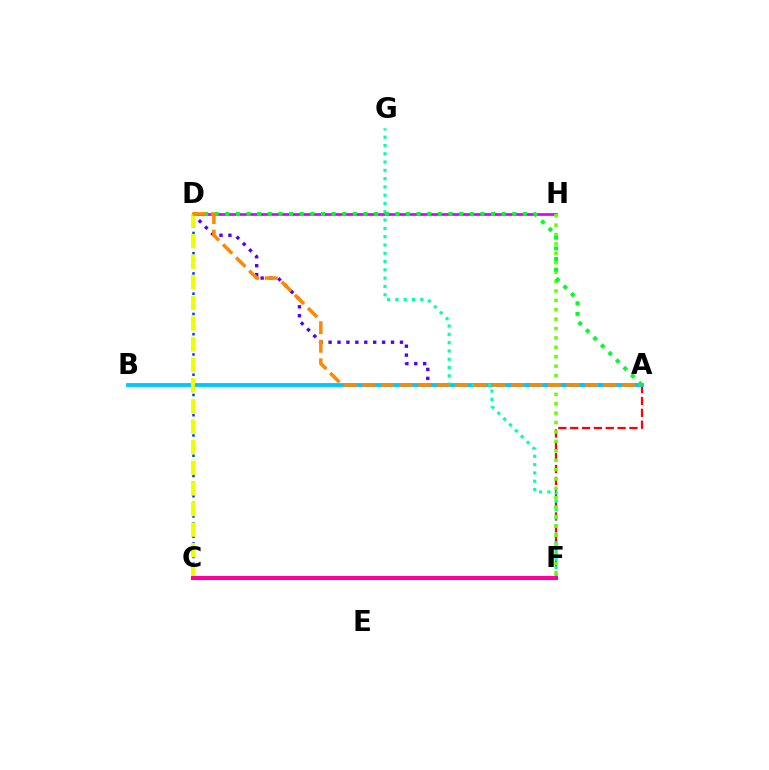{('A', 'F'): [{'color': '#ff0000', 'line_style': 'dashed', 'thickness': 1.61}], ('D', 'H'): [{'color': '#d600ff', 'line_style': 'solid', 'thickness': 1.93}], ('A', 'D'): [{'color': '#4f00ff', 'line_style': 'dotted', 'thickness': 2.42}, {'color': '#00ff27', 'line_style': 'dotted', 'thickness': 2.89}, {'color': '#ff8800', 'line_style': 'dashed', 'thickness': 2.52}], ('A', 'B'): [{'color': '#00c7ff', 'line_style': 'solid', 'thickness': 2.76}], ('F', 'G'): [{'color': '#00ffaf', 'line_style': 'dotted', 'thickness': 2.25}], ('C', 'D'): [{'color': '#003fff', 'line_style': 'dotted', 'thickness': 1.83}, {'color': '#eeff00', 'line_style': 'dashed', 'thickness': 2.8}], ('F', 'H'): [{'color': '#66ff00', 'line_style': 'dotted', 'thickness': 2.55}], ('C', 'F'): [{'color': '#ff00a0', 'line_style': 'solid', 'thickness': 2.94}]}